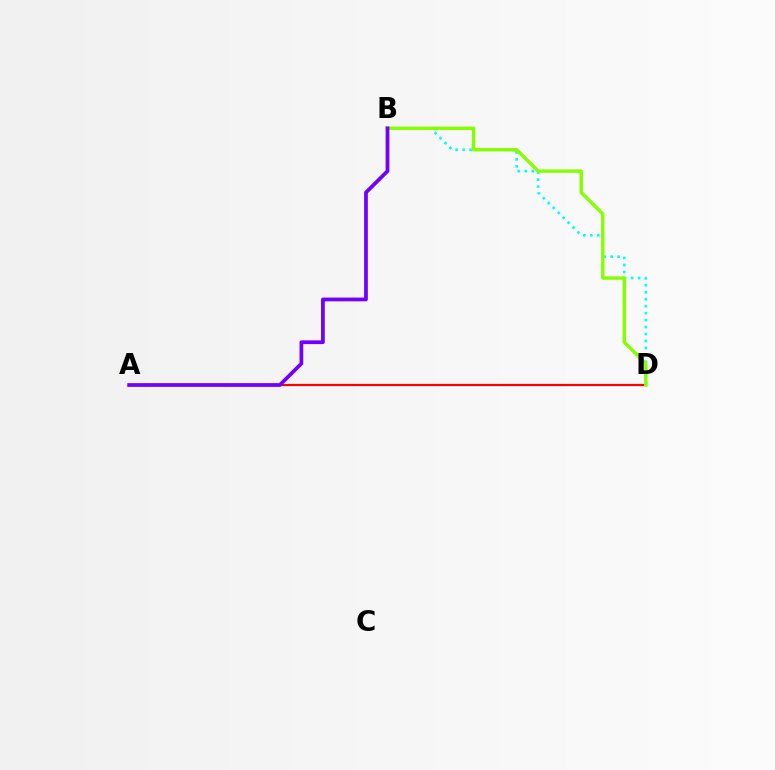{('A', 'D'): [{'color': '#ff0000', 'line_style': 'solid', 'thickness': 1.57}], ('B', 'D'): [{'color': '#00fff6', 'line_style': 'dotted', 'thickness': 1.89}, {'color': '#84ff00', 'line_style': 'solid', 'thickness': 2.45}], ('A', 'B'): [{'color': '#7200ff', 'line_style': 'solid', 'thickness': 2.69}]}